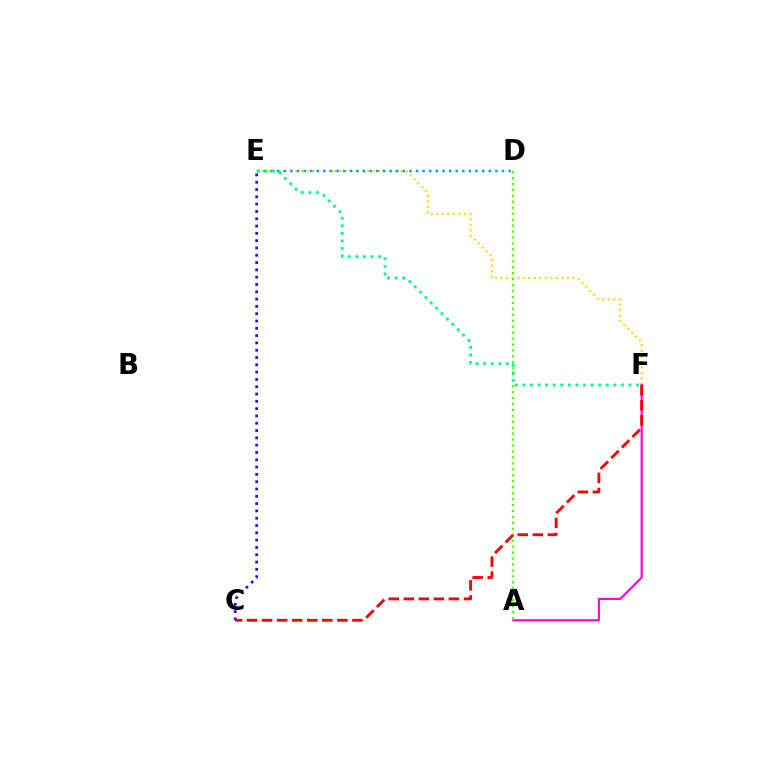{('E', 'F'): [{'color': '#ffd500', 'line_style': 'dotted', 'thickness': 1.5}, {'color': '#00ff86', 'line_style': 'dotted', 'thickness': 2.06}], ('A', 'F'): [{'color': '#ff00ed', 'line_style': 'solid', 'thickness': 1.56}], ('D', 'E'): [{'color': '#009eff', 'line_style': 'dotted', 'thickness': 1.8}], ('A', 'D'): [{'color': '#4fff00', 'line_style': 'dotted', 'thickness': 1.62}], ('C', 'F'): [{'color': '#ff0000', 'line_style': 'dashed', 'thickness': 2.05}], ('C', 'E'): [{'color': '#3700ff', 'line_style': 'dotted', 'thickness': 1.98}]}